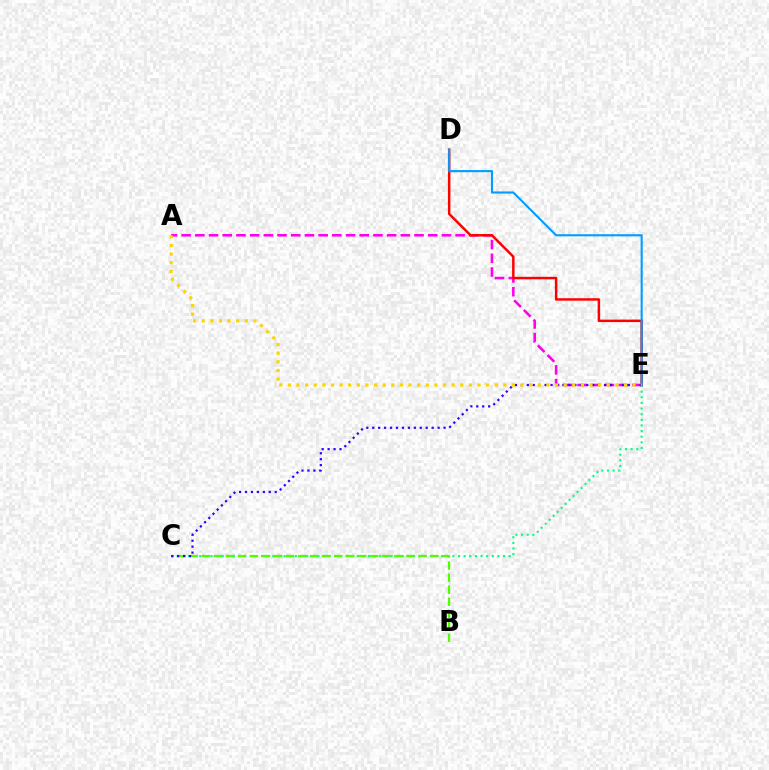{('C', 'E'): [{'color': '#00ff86', 'line_style': 'dotted', 'thickness': 1.53}, {'color': '#3700ff', 'line_style': 'dotted', 'thickness': 1.61}], ('A', 'E'): [{'color': '#ff00ed', 'line_style': 'dashed', 'thickness': 1.86}, {'color': '#ffd500', 'line_style': 'dotted', 'thickness': 2.34}], ('B', 'C'): [{'color': '#4fff00', 'line_style': 'dashed', 'thickness': 1.64}], ('D', 'E'): [{'color': '#ff0000', 'line_style': 'solid', 'thickness': 1.79}, {'color': '#009eff', 'line_style': 'solid', 'thickness': 1.52}]}